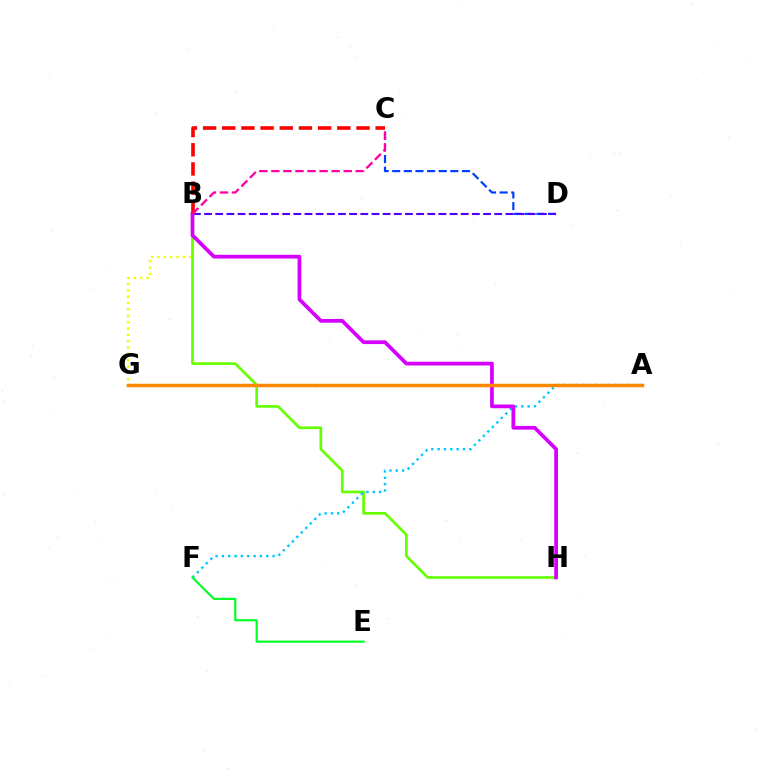{('C', 'D'): [{'color': '#003fff', 'line_style': 'dashed', 'thickness': 1.58}], ('B', 'G'): [{'color': '#eeff00', 'line_style': 'dotted', 'thickness': 1.73}], ('B', 'H'): [{'color': '#66ff00', 'line_style': 'solid', 'thickness': 1.93}, {'color': '#d600ff', 'line_style': 'solid', 'thickness': 2.69}], ('A', 'F'): [{'color': '#00c7ff', 'line_style': 'dotted', 'thickness': 1.72}], ('E', 'F'): [{'color': '#00ff27', 'line_style': 'solid', 'thickness': 1.55}], ('B', 'D'): [{'color': '#4f00ff', 'line_style': 'dashed', 'thickness': 1.52}], ('A', 'G'): [{'color': '#00ffaf', 'line_style': 'solid', 'thickness': 2.09}, {'color': '#ff8800', 'line_style': 'solid', 'thickness': 2.52}], ('B', 'C'): [{'color': '#ff0000', 'line_style': 'dashed', 'thickness': 2.61}, {'color': '#ff00a0', 'line_style': 'dashed', 'thickness': 1.64}]}